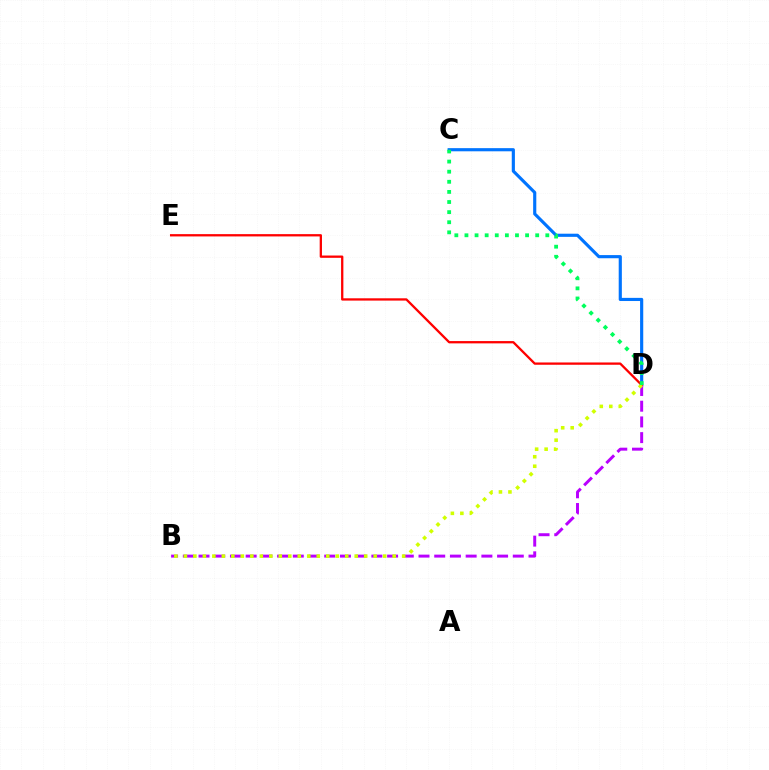{('C', 'D'): [{'color': '#0074ff', 'line_style': 'solid', 'thickness': 2.27}, {'color': '#00ff5c', 'line_style': 'dotted', 'thickness': 2.75}], ('B', 'D'): [{'color': '#b900ff', 'line_style': 'dashed', 'thickness': 2.13}, {'color': '#d1ff00', 'line_style': 'dotted', 'thickness': 2.58}], ('D', 'E'): [{'color': '#ff0000', 'line_style': 'solid', 'thickness': 1.65}]}